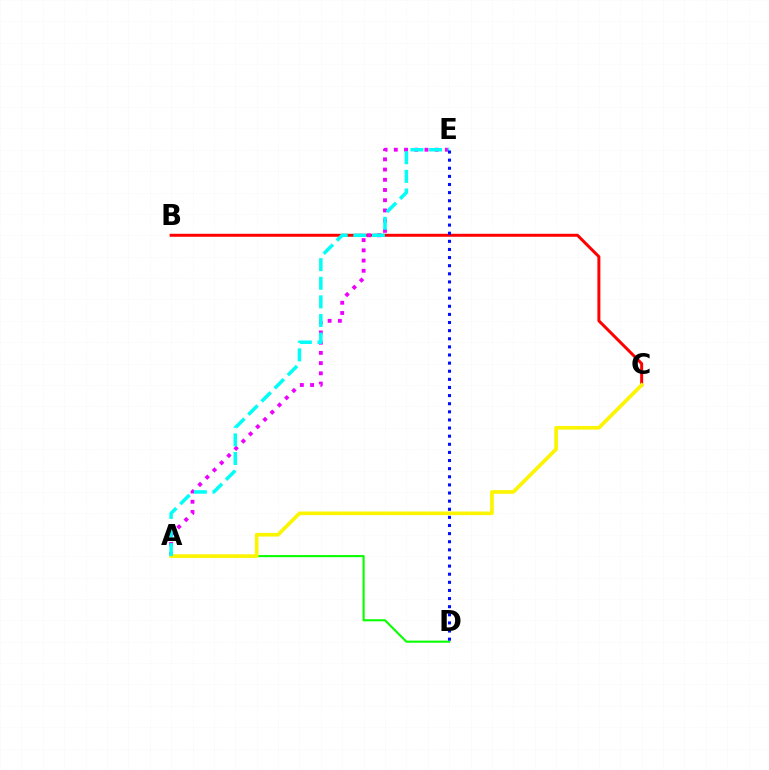{('B', 'C'): [{'color': '#ff0000', 'line_style': 'solid', 'thickness': 2.14}], ('A', 'D'): [{'color': '#08ff00', 'line_style': 'solid', 'thickness': 1.52}], ('A', 'E'): [{'color': '#ee00ff', 'line_style': 'dotted', 'thickness': 2.78}, {'color': '#00fff6', 'line_style': 'dashed', 'thickness': 2.53}], ('A', 'C'): [{'color': '#fcf500', 'line_style': 'solid', 'thickness': 2.62}], ('D', 'E'): [{'color': '#0010ff', 'line_style': 'dotted', 'thickness': 2.21}]}